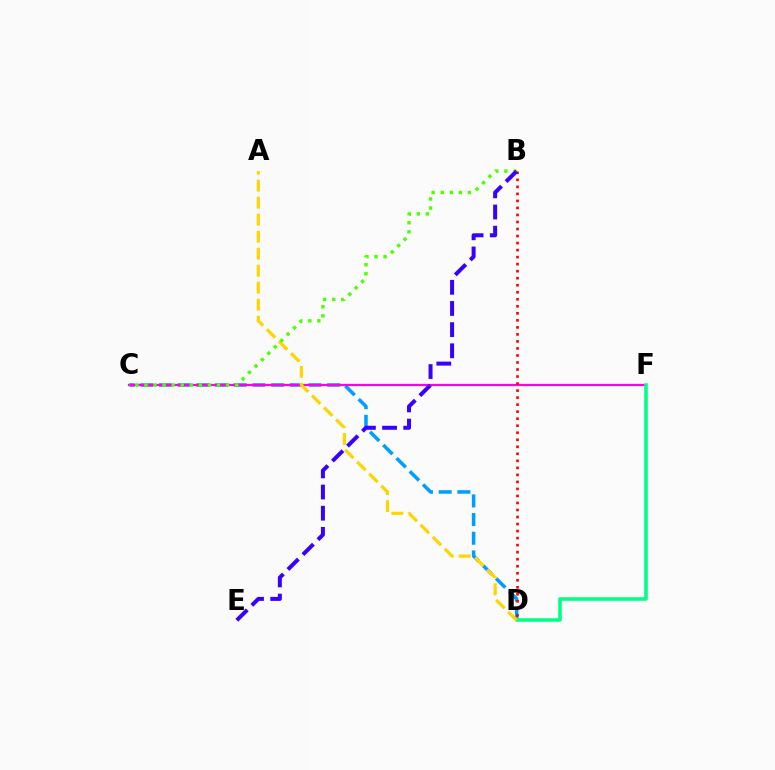{('C', 'D'): [{'color': '#009eff', 'line_style': 'dashed', 'thickness': 2.54}], ('C', 'F'): [{'color': '#ff00ed', 'line_style': 'solid', 'thickness': 1.61}], ('B', 'D'): [{'color': '#ff0000', 'line_style': 'dotted', 'thickness': 1.91}], ('D', 'F'): [{'color': '#00ff86', 'line_style': 'solid', 'thickness': 2.56}], ('A', 'D'): [{'color': '#ffd500', 'line_style': 'dashed', 'thickness': 2.31}], ('B', 'C'): [{'color': '#4fff00', 'line_style': 'dotted', 'thickness': 2.46}], ('B', 'E'): [{'color': '#3700ff', 'line_style': 'dashed', 'thickness': 2.87}]}